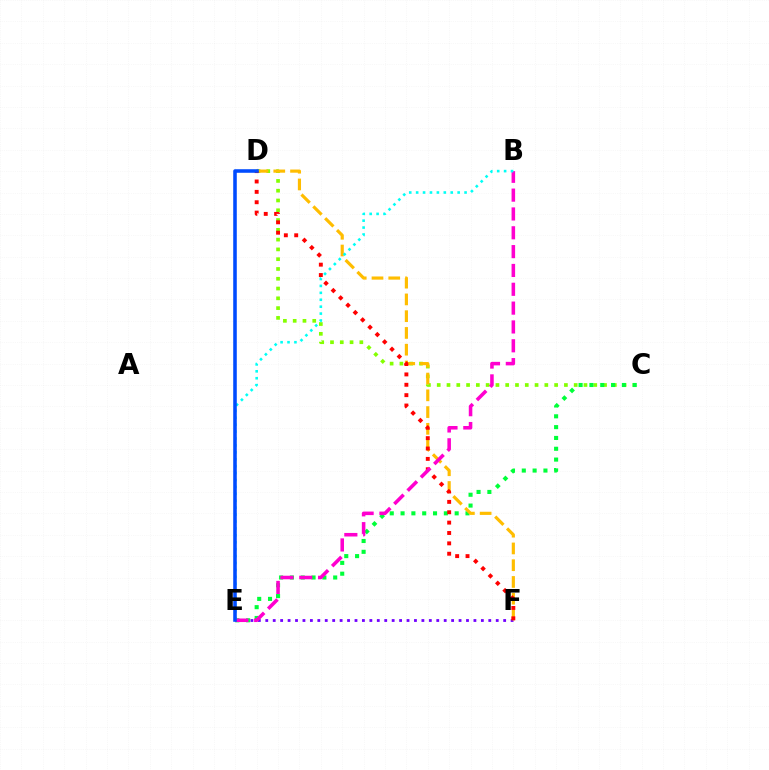{('C', 'D'): [{'color': '#84ff00', 'line_style': 'dotted', 'thickness': 2.66}], ('E', 'F'): [{'color': '#7200ff', 'line_style': 'dotted', 'thickness': 2.02}], ('C', 'E'): [{'color': '#00ff39', 'line_style': 'dotted', 'thickness': 2.94}], ('D', 'F'): [{'color': '#ffbd00', 'line_style': 'dashed', 'thickness': 2.28}, {'color': '#ff0000', 'line_style': 'dotted', 'thickness': 2.82}], ('B', 'E'): [{'color': '#ff00cf', 'line_style': 'dashed', 'thickness': 2.56}, {'color': '#00fff6', 'line_style': 'dotted', 'thickness': 1.88}], ('D', 'E'): [{'color': '#004bff', 'line_style': 'solid', 'thickness': 2.56}]}